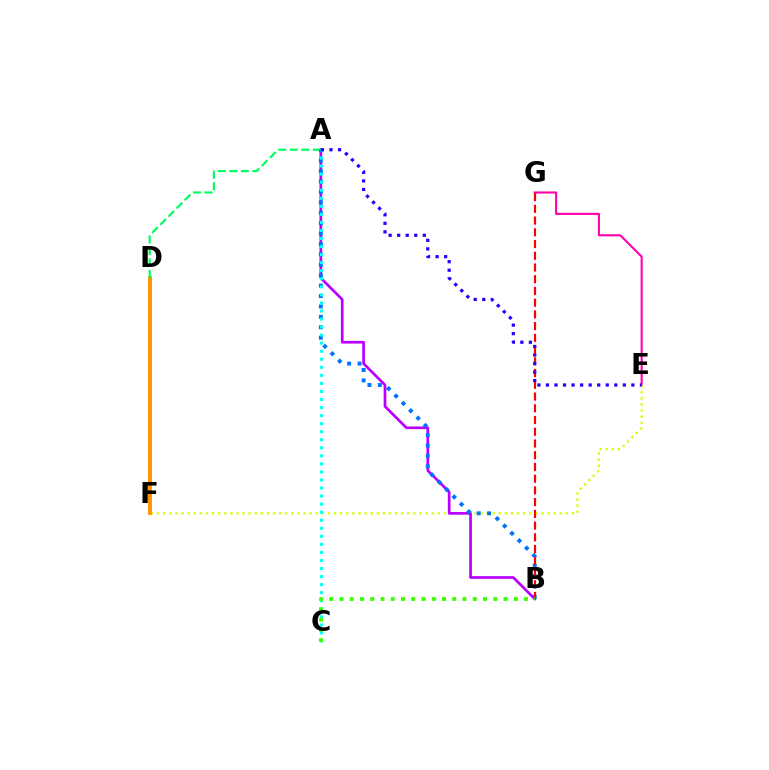{('E', 'G'): [{'color': '#ff00ac', 'line_style': 'solid', 'thickness': 1.52}], ('E', 'F'): [{'color': '#d1ff00', 'line_style': 'dotted', 'thickness': 1.66}], ('D', 'F'): [{'color': '#ff9400', 'line_style': 'solid', 'thickness': 2.8}], ('A', 'B'): [{'color': '#b900ff', 'line_style': 'solid', 'thickness': 1.94}, {'color': '#0074ff', 'line_style': 'dotted', 'thickness': 2.83}], ('A', 'D'): [{'color': '#00ff5c', 'line_style': 'dashed', 'thickness': 1.57}], ('B', 'G'): [{'color': '#ff0000', 'line_style': 'dashed', 'thickness': 1.59}], ('A', 'C'): [{'color': '#00fff6', 'line_style': 'dotted', 'thickness': 2.19}], ('A', 'E'): [{'color': '#2500ff', 'line_style': 'dotted', 'thickness': 2.32}], ('B', 'C'): [{'color': '#3dff00', 'line_style': 'dotted', 'thickness': 2.79}]}